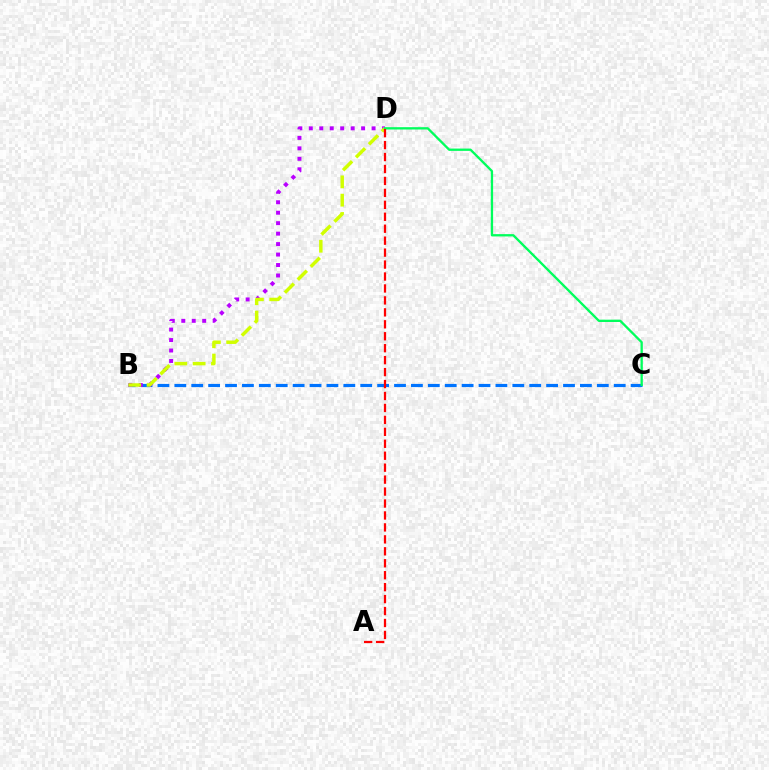{('B', 'C'): [{'color': '#0074ff', 'line_style': 'dashed', 'thickness': 2.3}], ('B', 'D'): [{'color': '#b900ff', 'line_style': 'dotted', 'thickness': 2.84}, {'color': '#d1ff00', 'line_style': 'dashed', 'thickness': 2.49}], ('C', 'D'): [{'color': '#00ff5c', 'line_style': 'solid', 'thickness': 1.67}], ('A', 'D'): [{'color': '#ff0000', 'line_style': 'dashed', 'thickness': 1.62}]}